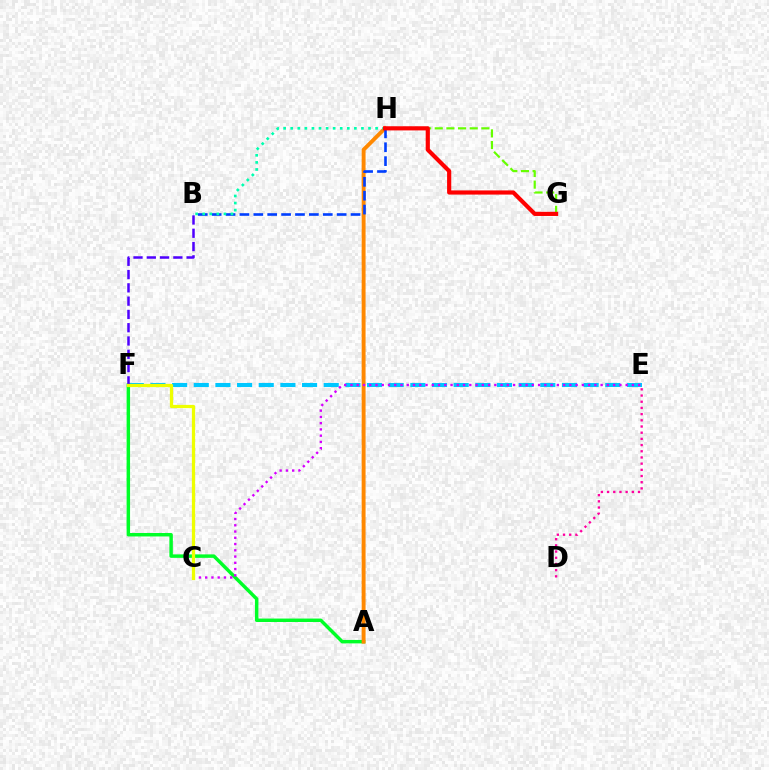{('E', 'F'): [{'color': '#00c7ff', 'line_style': 'dashed', 'thickness': 2.94}], ('D', 'E'): [{'color': '#ff00a0', 'line_style': 'dotted', 'thickness': 1.68}], ('A', 'F'): [{'color': '#00ff27', 'line_style': 'solid', 'thickness': 2.49}], ('B', 'F'): [{'color': '#4f00ff', 'line_style': 'dashed', 'thickness': 1.81}], ('A', 'H'): [{'color': '#ff8800', 'line_style': 'solid', 'thickness': 2.82}], ('C', 'E'): [{'color': '#d600ff', 'line_style': 'dotted', 'thickness': 1.7}], ('C', 'F'): [{'color': '#eeff00', 'line_style': 'solid', 'thickness': 2.33}], ('G', 'H'): [{'color': '#66ff00', 'line_style': 'dashed', 'thickness': 1.58}, {'color': '#ff0000', 'line_style': 'solid', 'thickness': 3.0}], ('B', 'H'): [{'color': '#003fff', 'line_style': 'dashed', 'thickness': 1.89}, {'color': '#00ffaf', 'line_style': 'dotted', 'thickness': 1.92}]}